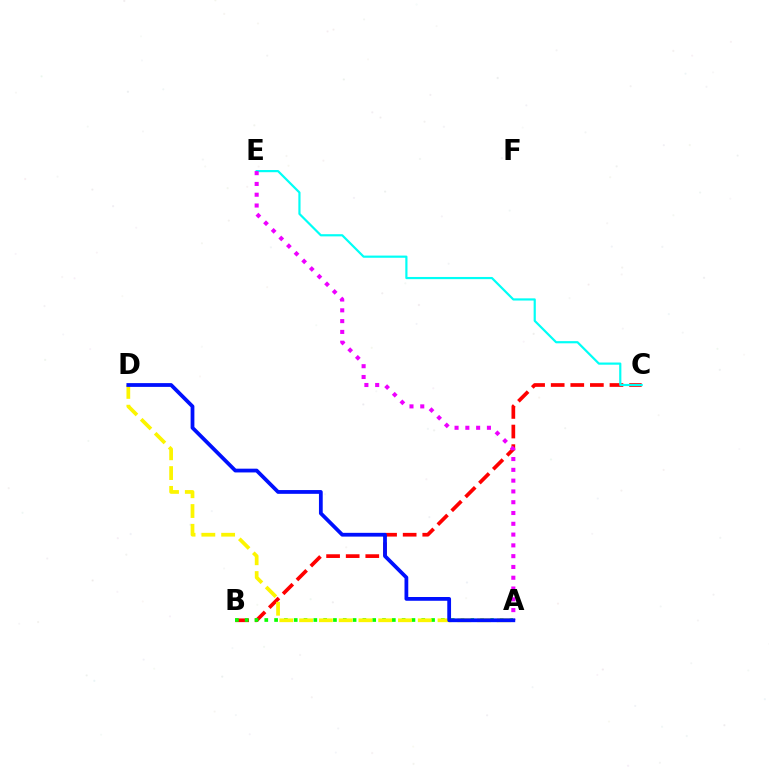{('B', 'C'): [{'color': '#ff0000', 'line_style': 'dashed', 'thickness': 2.66}], ('A', 'B'): [{'color': '#08ff00', 'line_style': 'dotted', 'thickness': 2.67}], ('C', 'E'): [{'color': '#00fff6', 'line_style': 'solid', 'thickness': 1.58}], ('A', 'D'): [{'color': '#fcf500', 'line_style': 'dashed', 'thickness': 2.69}, {'color': '#0010ff', 'line_style': 'solid', 'thickness': 2.71}], ('A', 'E'): [{'color': '#ee00ff', 'line_style': 'dotted', 'thickness': 2.93}]}